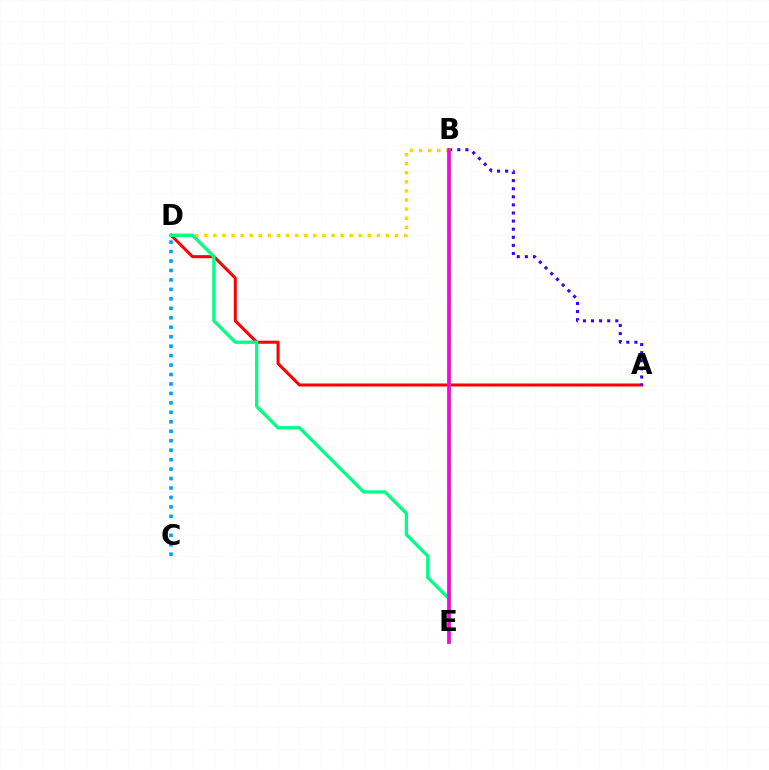{('C', 'D'): [{'color': '#009eff', 'line_style': 'dotted', 'thickness': 2.57}], ('A', 'D'): [{'color': '#ff0000', 'line_style': 'solid', 'thickness': 2.19}], ('B', 'D'): [{'color': '#ffd500', 'line_style': 'dotted', 'thickness': 2.47}], ('D', 'E'): [{'color': '#00ff86', 'line_style': 'solid', 'thickness': 2.37}], ('A', 'B'): [{'color': '#3700ff', 'line_style': 'dotted', 'thickness': 2.2}], ('B', 'E'): [{'color': '#4fff00', 'line_style': 'solid', 'thickness': 2.93}, {'color': '#ff00ed', 'line_style': 'solid', 'thickness': 2.52}]}